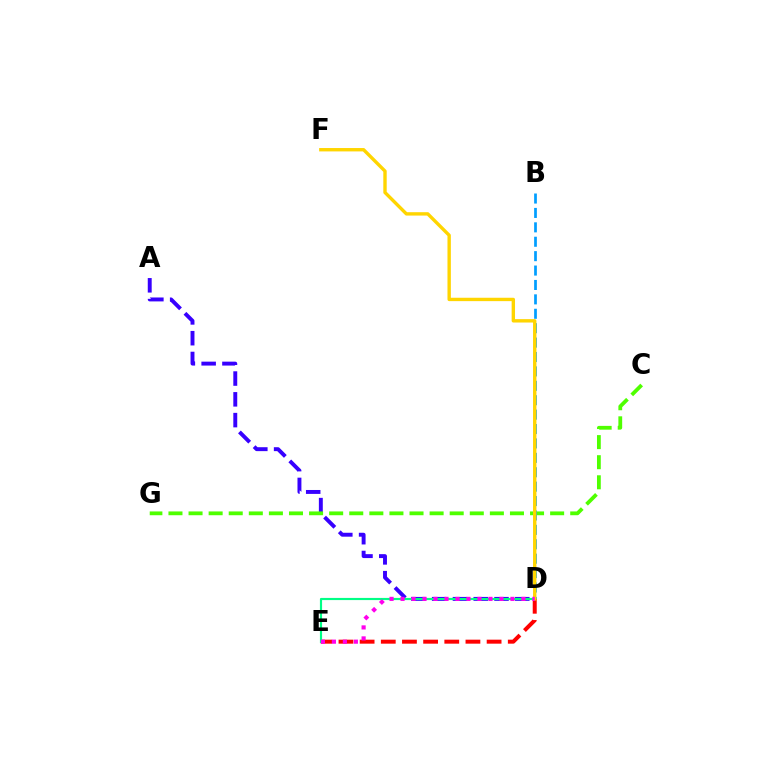{('A', 'D'): [{'color': '#3700ff', 'line_style': 'dashed', 'thickness': 2.82}], ('C', 'G'): [{'color': '#4fff00', 'line_style': 'dashed', 'thickness': 2.73}], ('B', 'D'): [{'color': '#009eff', 'line_style': 'dashed', 'thickness': 1.96}], ('D', 'E'): [{'color': '#ff0000', 'line_style': 'dashed', 'thickness': 2.87}, {'color': '#00ff86', 'line_style': 'solid', 'thickness': 1.56}, {'color': '#ff00ed', 'line_style': 'dotted', 'thickness': 2.99}], ('D', 'F'): [{'color': '#ffd500', 'line_style': 'solid', 'thickness': 2.43}]}